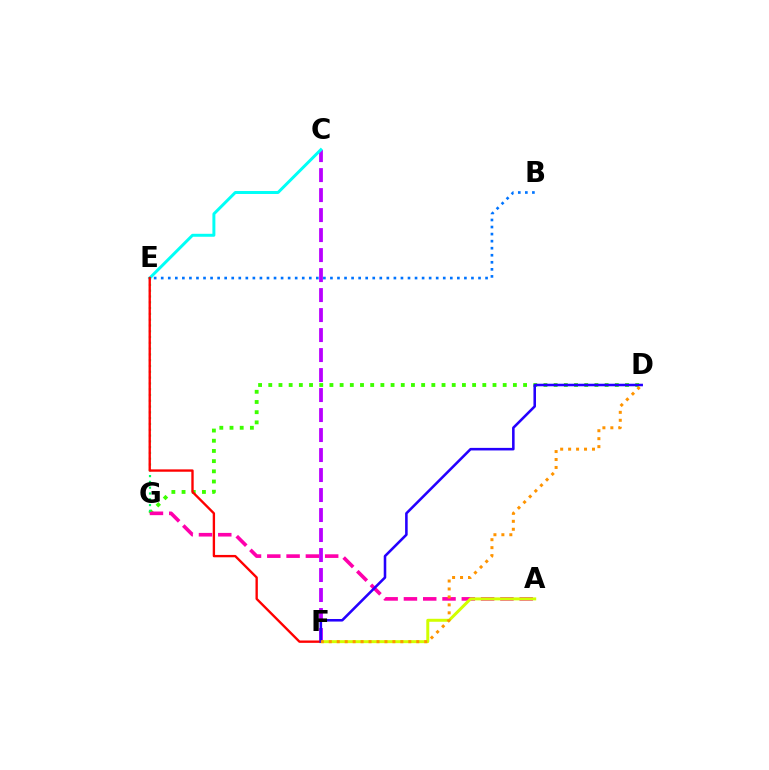{('D', 'G'): [{'color': '#3dff00', 'line_style': 'dotted', 'thickness': 2.77}], ('C', 'F'): [{'color': '#b900ff', 'line_style': 'dashed', 'thickness': 2.72}], ('A', 'G'): [{'color': '#ff00ac', 'line_style': 'dashed', 'thickness': 2.62}], ('E', 'G'): [{'color': '#00ff5c', 'line_style': 'dotted', 'thickness': 1.57}], ('A', 'F'): [{'color': '#d1ff00', 'line_style': 'solid', 'thickness': 2.15}], ('C', 'E'): [{'color': '#00fff6', 'line_style': 'solid', 'thickness': 2.14}], ('E', 'F'): [{'color': '#ff0000', 'line_style': 'solid', 'thickness': 1.7}], ('D', 'F'): [{'color': '#2500ff', 'line_style': 'solid', 'thickness': 1.85}, {'color': '#ff9400', 'line_style': 'dotted', 'thickness': 2.16}], ('B', 'E'): [{'color': '#0074ff', 'line_style': 'dotted', 'thickness': 1.92}]}